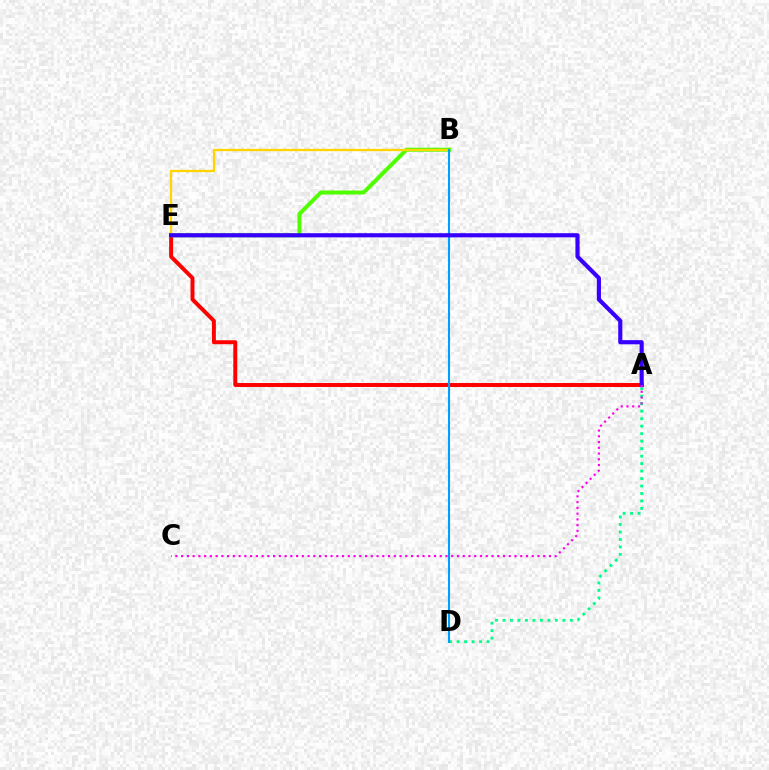{('A', 'E'): [{'color': '#ff0000', 'line_style': 'solid', 'thickness': 2.84}, {'color': '#3700ff', 'line_style': 'solid', 'thickness': 2.98}], ('A', 'D'): [{'color': '#00ff86', 'line_style': 'dotted', 'thickness': 2.03}], ('B', 'E'): [{'color': '#4fff00', 'line_style': 'solid', 'thickness': 2.87}, {'color': '#ffd500', 'line_style': 'solid', 'thickness': 1.65}], ('B', 'D'): [{'color': '#009eff', 'line_style': 'solid', 'thickness': 1.5}], ('A', 'C'): [{'color': '#ff00ed', 'line_style': 'dotted', 'thickness': 1.56}]}